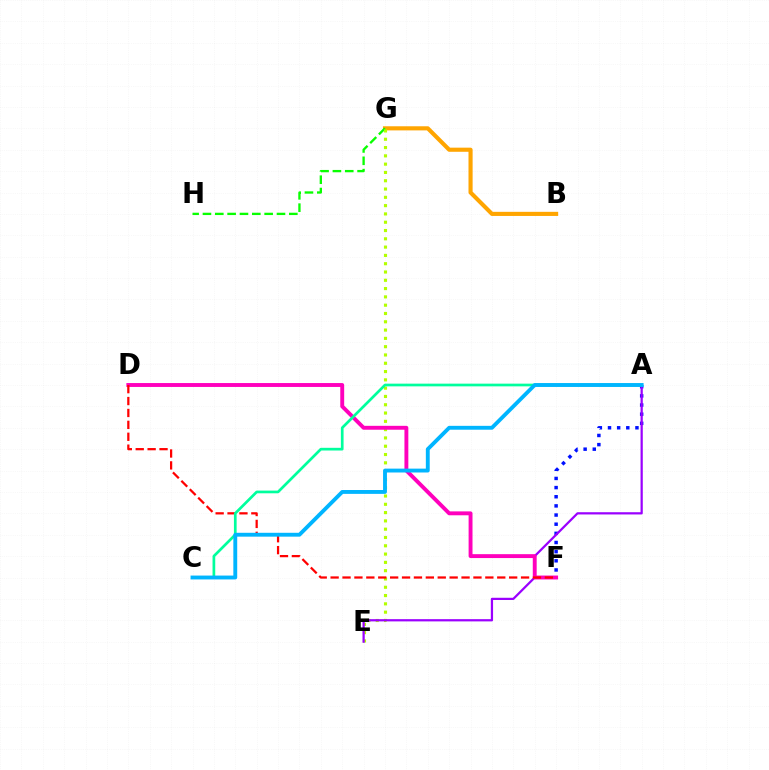{('B', 'G'): [{'color': '#ffa500', 'line_style': 'solid', 'thickness': 2.97}], ('A', 'F'): [{'color': '#0010ff', 'line_style': 'dotted', 'thickness': 2.49}], ('G', 'H'): [{'color': '#08ff00', 'line_style': 'dashed', 'thickness': 1.68}], ('E', 'G'): [{'color': '#b3ff00', 'line_style': 'dotted', 'thickness': 2.25}], ('A', 'E'): [{'color': '#9b00ff', 'line_style': 'solid', 'thickness': 1.61}], ('D', 'F'): [{'color': '#ff00bd', 'line_style': 'solid', 'thickness': 2.81}, {'color': '#ff0000', 'line_style': 'dashed', 'thickness': 1.62}], ('A', 'C'): [{'color': '#00ff9d', 'line_style': 'solid', 'thickness': 1.94}, {'color': '#00b5ff', 'line_style': 'solid', 'thickness': 2.78}]}